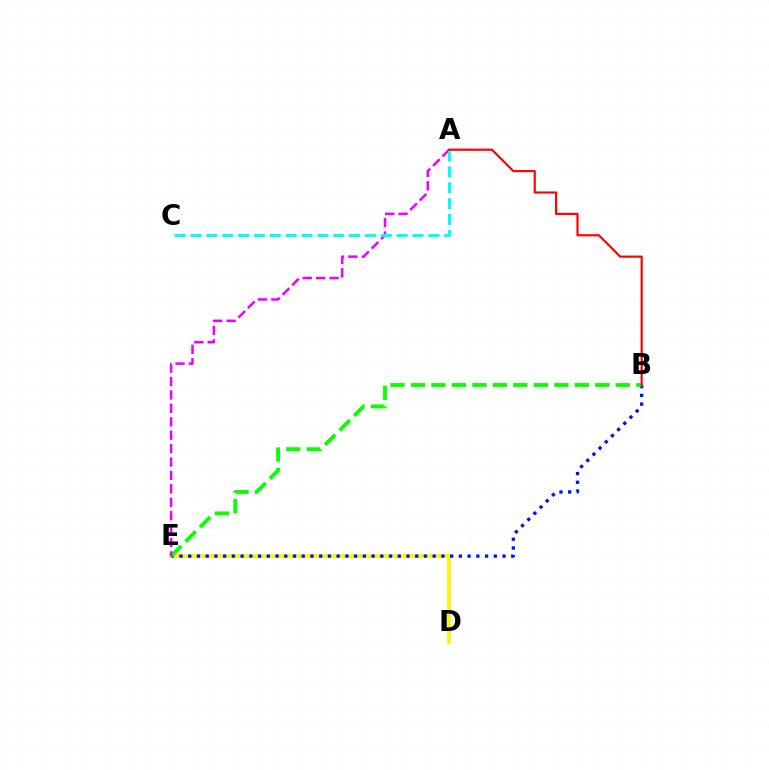{('D', 'E'): [{'color': '#fcf500', 'line_style': 'solid', 'thickness': 2.66}], ('B', 'E'): [{'color': '#0010ff', 'line_style': 'dotted', 'thickness': 2.37}, {'color': '#08ff00', 'line_style': 'dashed', 'thickness': 2.78}], ('A', 'E'): [{'color': '#ee00ff', 'line_style': 'dashed', 'thickness': 1.82}], ('A', 'C'): [{'color': '#00fff6', 'line_style': 'dashed', 'thickness': 2.15}], ('A', 'B'): [{'color': '#ff0000', 'line_style': 'solid', 'thickness': 1.55}]}